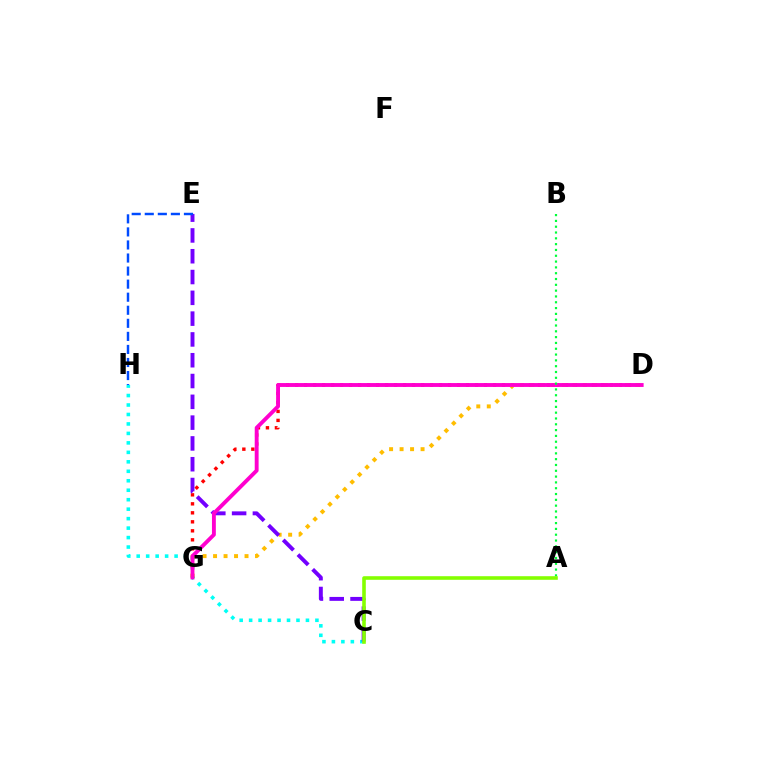{('C', 'H'): [{'color': '#00fff6', 'line_style': 'dotted', 'thickness': 2.57}], ('D', 'G'): [{'color': '#ff0000', 'line_style': 'dotted', 'thickness': 2.44}, {'color': '#ffbd00', 'line_style': 'dotted', 'thickness': 2.85}, {'color': '#ff00cf', 'line_style': 'solid', 'thickness': 2.79}], ('C', 'E'): [{'color': '#7200ff', 'line_style': 'dashed', 'thickness': 2.83}], ('E', 'H'): [{'color': '#004bff', 'line_style': 'dashed', 'thickness': 1.77}], ('A', 'B'): [{'color': '#00ff39', 'line_style': 'dotted', 'thickness': 1.58}], ('A', 'C'): [{'color': '#84ff00', 'line_style': 'solid', 'thickness': 2.59}]}